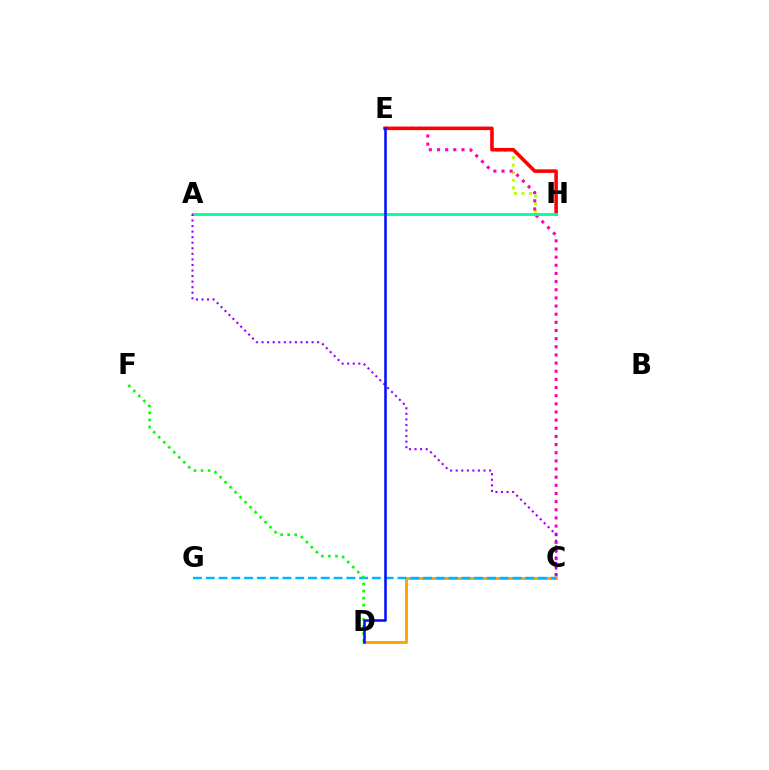{('C', 'D'): [{'color': '#ffa500', 'line_style': 'solid', 'thickness': 2.13}], ('C', 'G'): [{'color': '#00b5ff', 'line_style': 'dashed', 'thickness': 1.74}], ('E', 'H'): [{'color': '#b3ff00', 'line_style': 'dotted', 'thickness': 2.06}, {'color': '#ff0000', 'line_style': 'solid', 'thickness': 2.56}], ('C', 'E'): [{'color': '#ff00bd', 'line_style': 'dotted', 'thickness': 2.21}], ('D', 'F'): [{'color': '#08ff00', 'line_style': 'dotted', 'thickness': 1.92}], ('A', 'H'): [{'color': '#00ff9d', 'line_style': 'solid', 'thickness': 2.03}], ('A', 'C'): [{'color': '#9b00ff', 'line_style': 'dotted', 'thickness': 1.51}], ('D', 'E'): [{'color': '#0010ff', 'line_style': 'solid', 'thickness': 1.83}]}